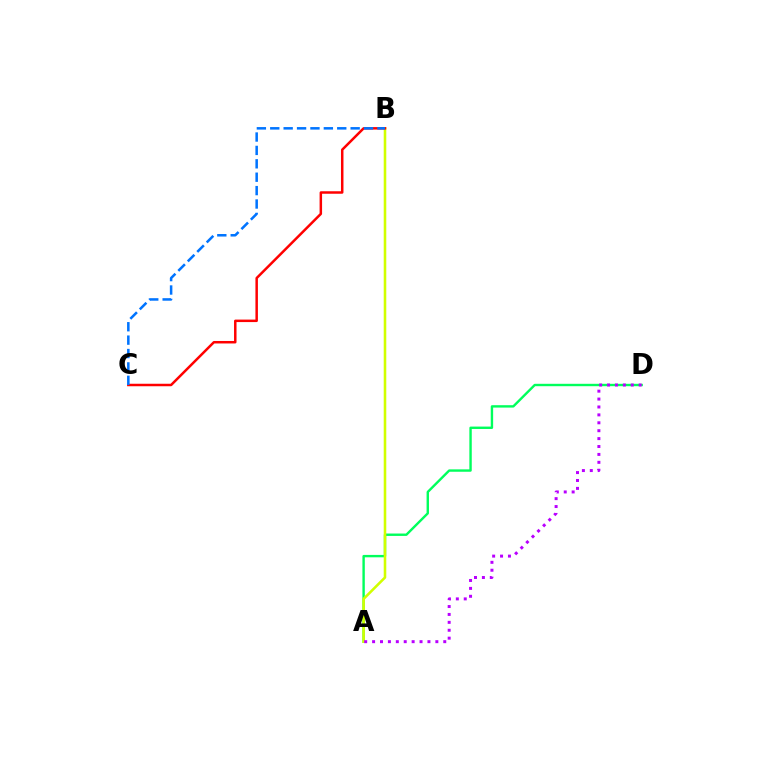{('A', 'D'): [{'color': '#00ff5c', 'line_style': 'solid', 'thickness': 1.72}, {'color': '#b900ff', 'line_style': 'dotted', 'thickness': 2.15}], ('A', 'B'): [{'color': '#d1ff00', 'line_style': 'solid', 'thickness': 1.85}], ('B', 'C'): [{'color': '#ff0000', 'line_style': 'solid', 'thickness': 1.79}, {'color': '#0074ff', 'line_style': 'dashed', 'thickness': 1.82}]}